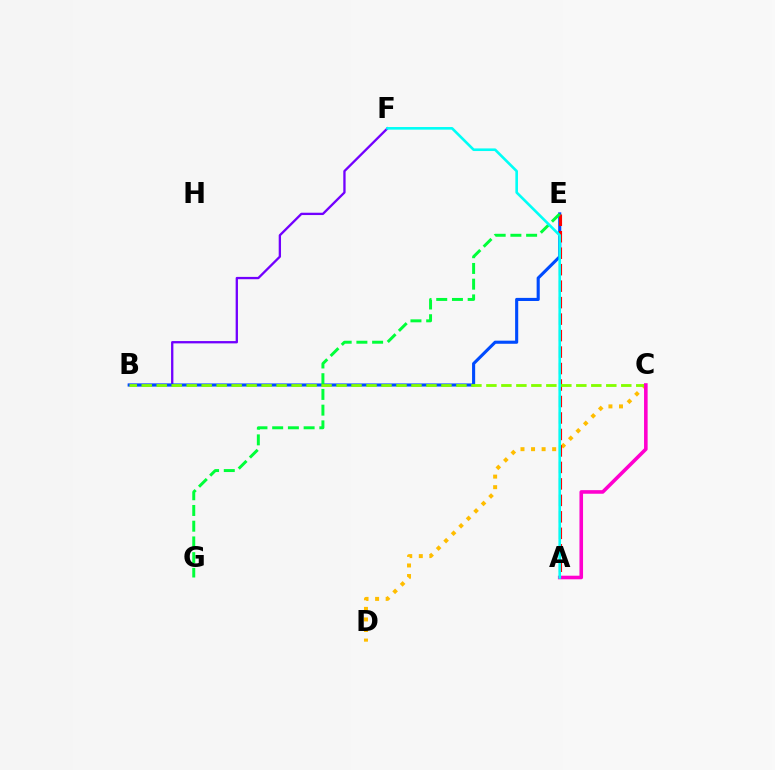{('B', 'F'): [{'color': '#7200ff', 'line_style': 'solid', 'thickness': 1.67}], ('B', 'E'): [{'color': '#004bff', 'line_style': 'solid', 'thickness': 2.23}], ('C', 'D'): [{'color': '#ffbd00', 'line_style': 'dotted', 'thickness': 2.87}], ('A', 'E'): [{'color': '#ff0000', 'line_style': 'dashed', 'thickness': 2.24}], ('E', 'G'): [{'color': '#00ff39', 'line_style': 'dashed', 'thickness': 2.14}], ('B', 'C'): [{'color': '#84ff00', 'line_style': 'dashed', 'thickness': 2.04}], ('A', 'C'): [{'color': '#ff00cf', 'line_style': 'solid', 'thickness': 2.59}], ('A', 'F'): [{'color': '#00fff6', 'line_style': 'solid', 'thickness': 1.89}]}